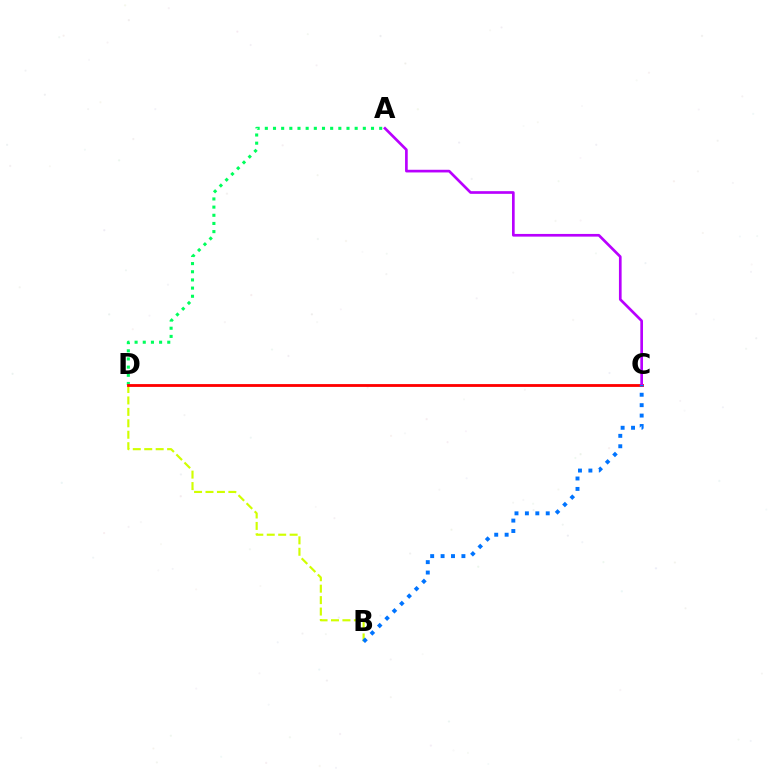{('A', 'D'): [{'color': '#00ff5c', 'line_style': 'dotted', 'thickness': 2.22}], ('B', 'D'): [{'color': '#d1ff00', 'line_style': 'dashed', 'thickness': 1.55}], ('C', 'D'): [{'color': '#ff0000', 'line_style': 'solid', 'thickness': 2.03}], ('A', 'C'): [{'color': '#b900ff', 'line_style': 'solid', 'thickness': 1.93}], ('B', 'C'): [{'color': '#0074ff', 'line_style': 'dotted', 'thickness': 2.83}]}